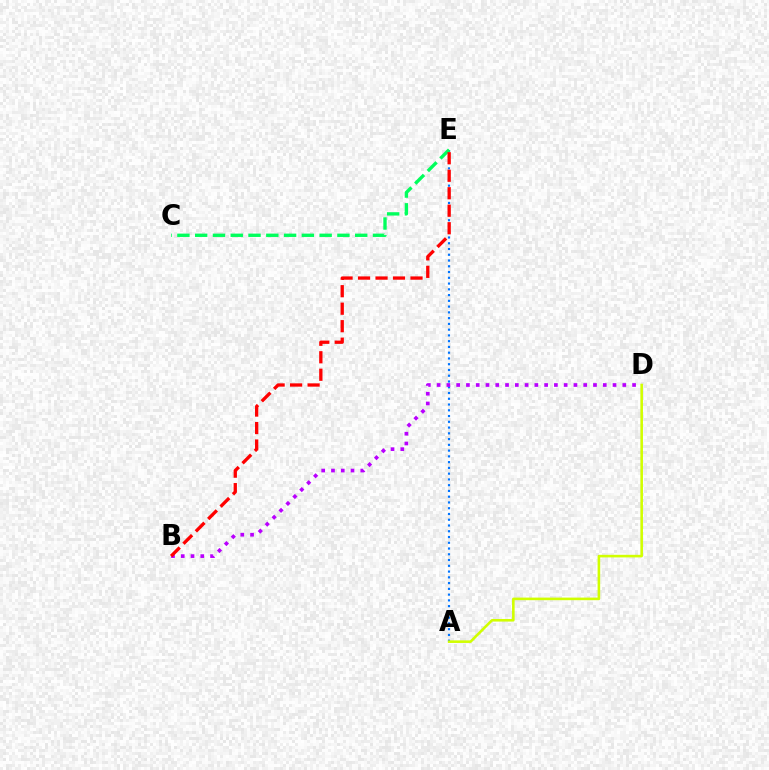{('A', 'E'): [{'color': '#0074ff', 'line_style': 'dotted', 'thickness': 1.57}], ('B', 'D'): [{'color': '#b900ff', 'line_style': 'dotted', 'thickness': 2.66}], ('C', 'E'): [{'color': '#00ff5c', 'line_style': 'dashed', 'thickness': 2.42}], ('B', 'E'): [{'color': '#ff0000', 'line_style': 'dashed', 'thickness': 2.38}], ('A', 'D'): [{'color': '#d1ff00', 'line_style': 'solid', 'thickness': 1.87}]}